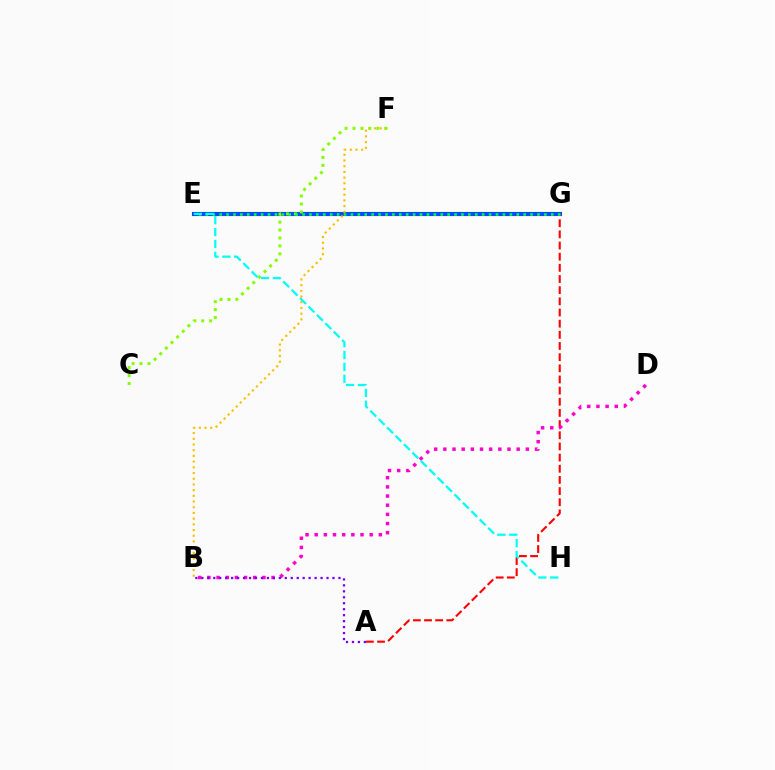{('E', 'G'): [{'color': '#004bff', 'line_style': 'solid', 'thickness': 2.97}, {'color': '#00ff39', 'line_style': 'dotted', 'thickness': 1.88}], ('A', 'G'): [{'color': '#ff0000', 'line_style': 'dashed', 'thickness': 1.52}], ('B', 'F'): [{'color': '#ffbd00', 'line_style': 'dotted', 'thickness': 1.55}], ('B', 'D'): [{'color': '#ff00cf', 'line_style': 'dotted', 'thickness': 2.49}], ('C', 'F'): [{'color': '#84ff00', 'line_style': 'dotted', 'thickness': 2.16}], ('E', 'H'): [{'color': '#00fff6', 'line_style': 'dashed', 'thickness': 1.61}], ('A', 'B'): [{'color': '#7200ff', 'line_style': 'dotted', 'thickness': 1.62}]}